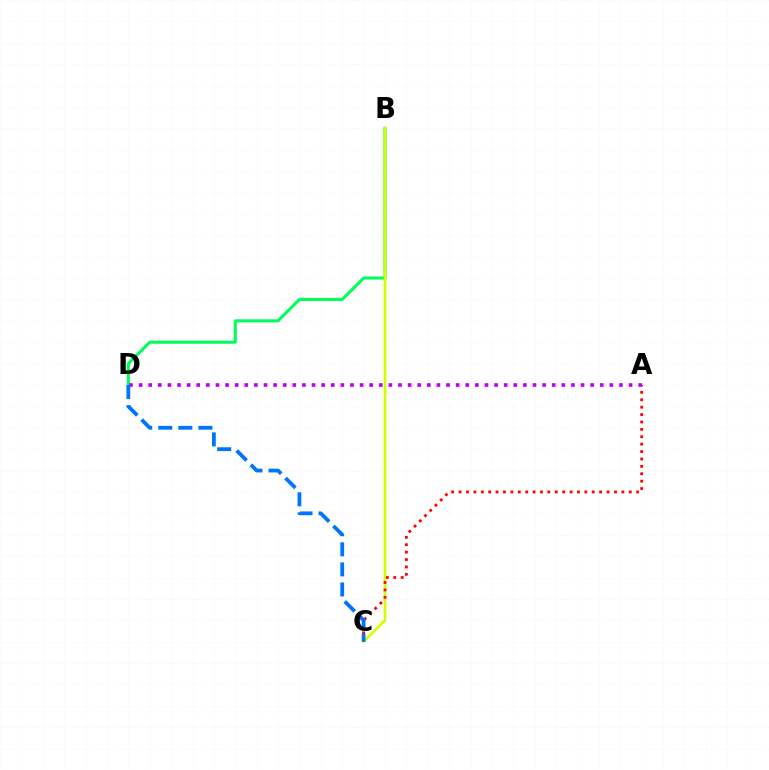{('B', 'D'): [{'color': '#00ff5c', 'line_style': 'solid', 'thickness': 2.2}], ('B', 'C'): [{'color': '#d1ff00', 'line_style': 'solid', 'thickness': 1.93}], ('A', 'C'): [{'color': '#ff0000', 'line_style': 'dotted', 'thickness': 2.01}], ('A', 'D'): [{'color': '#b900ff', 'line_style': 'dotted', 'thickness': 2.61}], ('C', 'D'): [{'color': '#0074ff', 'line_style': 'dashed', 'thickness': 2.73}]}